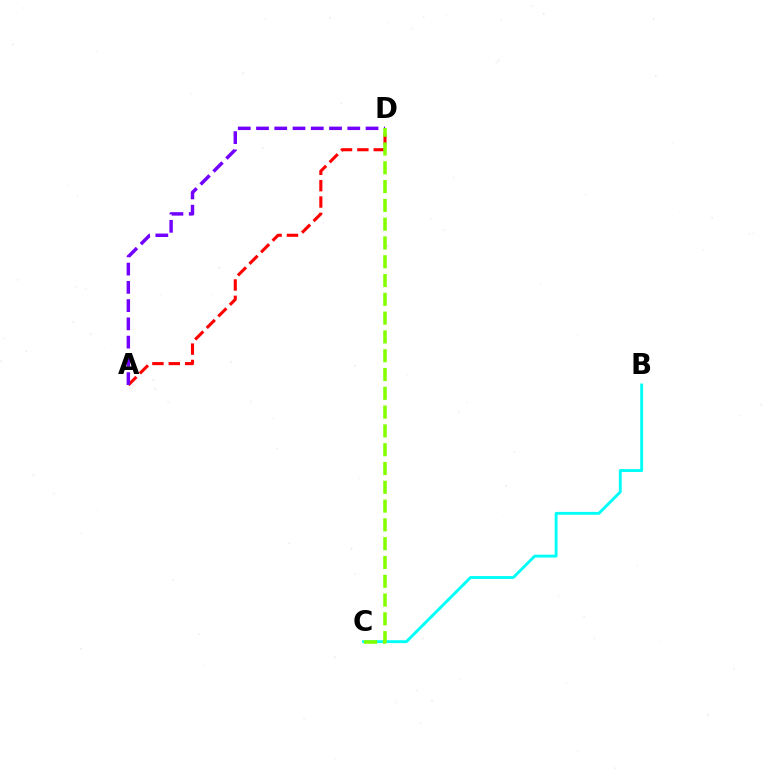{('A', 'D'): [{'color': '#ff0000', 'line_style': 'dashed', 'thickness': 2.22}, {'color': '#7200ff', 'line_style': 'dashed', 'thickness': 2.48}], ('B', 'C'): [{'color': '#00fff6', 'line_style': 'solid', 'thickness': 2.08}], ('C', 'D'): [{'color': '#84ff00', 'line_style': 'dashed', 'thickness': 2.55}]}